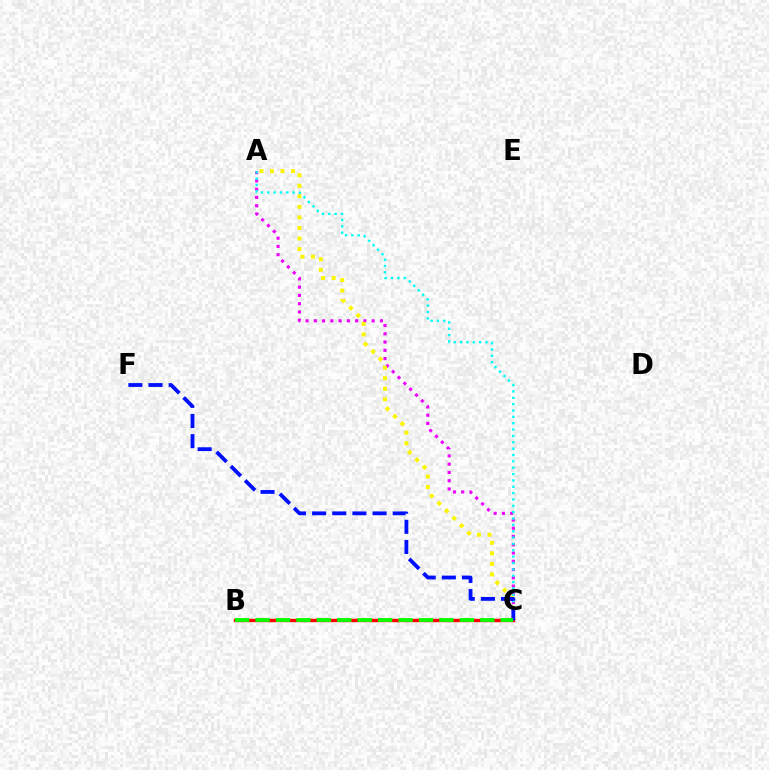{('A', 'C'): [{'color': '#ee00ff', 'line_style': 'dotted', 'thickness': 2.24}, {'color': '#fcf500', 'line_style': 'dotted', 'thickness': 2.86}, {'color': '#00fff6', 'line_style': 'dotted', 'thickness': 1.73}], ('B', 'C'): [{'color': '#ff0000', 'line_style': 'solid', 'thickness': 2.42}, {'color': '#08ff00', 'line_style': 'dashed', 'thickness': 2.78}], ('C', 'F'): [{'color': '#0010ff', 'line_style': 'dashed', 'thickness': 2.74}]}